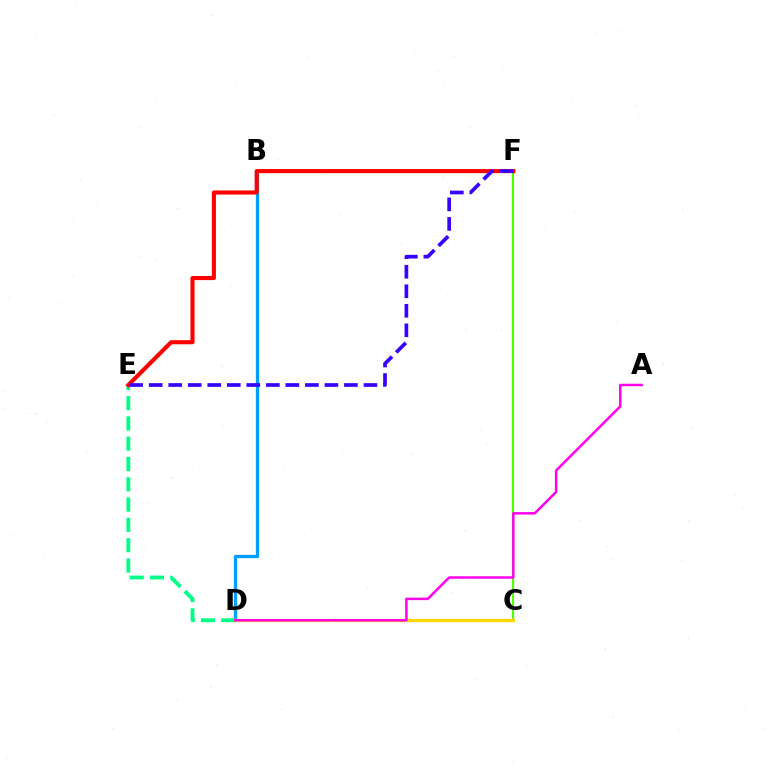{('B', 'D'): [{'color': '#009eff', 'line_style': 'solid', 'thickness': 2.38}], ('C', 'F'): [{'color': '#4fff00', 'line_style': 'solid', 'thickness': 1.54}], ('D', 'E'): [{'color': '#00ff86', 'line_style': 'dashed', 'thickness': 2.76}], ('C', 'D'): [{'color': '#ffd500', 'line_style': 'solid', 'thickness': 2.35}], ('E', 'F'): [{'color': '#ff0000', 'line_style': 'solid', 'thickness': 2.95}, {'color': '#3700ff', 'line_style': 'dashed', 'thickness': 2.65}], ('A', 'D'): [{'color': '#ff00ed', 'line_style': 'solid', 'thickness': 1.8}]}